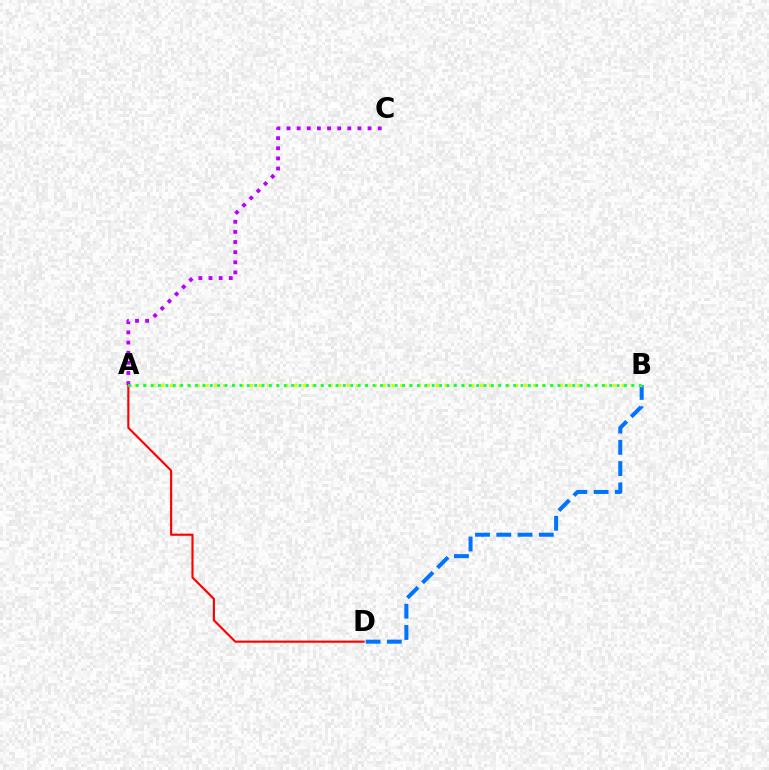{('A', 'C'): [{'color': '#b900ff', 'line_style': 'dotted', 'thickness': 2.75}], ('B', 'D'): [{'color': '#0074ff', 'line_style': 'dashed', 'thickness': 2.89}], ('A', 'D'): [{'color': '#ff0000', 'line_style': 'solid', 'thickness': 1.54}], ('A', 'B'): [{'color': '#d1ff00', 'line_style': 'dotted', 'thickness': 2.41}, {'color': '#00ff5c', 'line_style': 'dotted', 'thickness': 2.01}]}